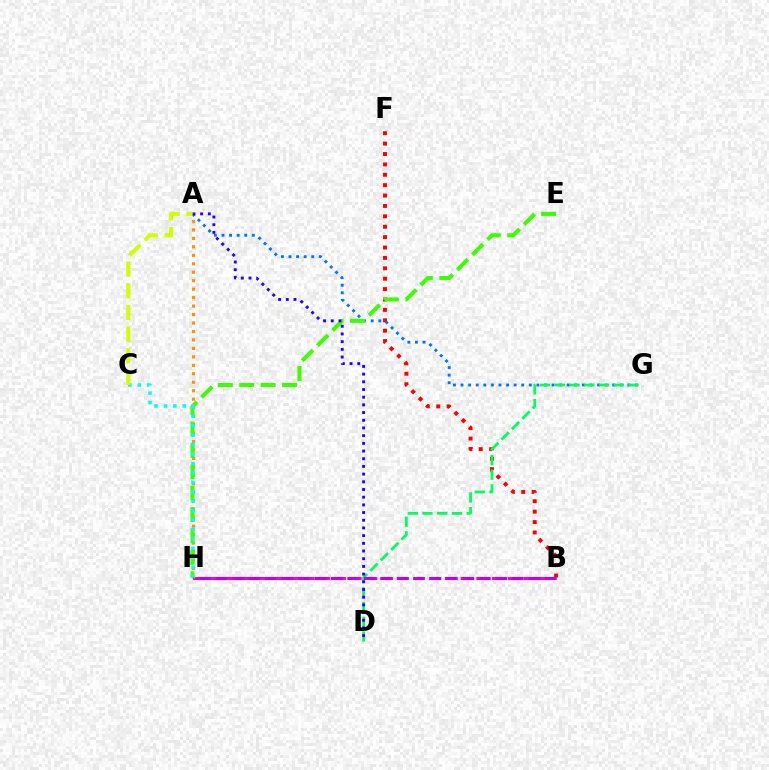{('B', 'F'): [{'color': '#ff0000', 'line_style': 'dotted', 'thickness': 2.82}], ('A', 'G'): [{'color': '#0074ff', 'line_style': 'dotted', 'thickness': 2.06}], ('B', 'H'): [{'color': '#ff00ac', 'line_style': 'dashed', 'thickness': 2.13}, {'color': '#b900ff', 'line_style': 'dashed', 'thickness': 2.24}], ('A', 'H'): [{'color': '#ff9400', 'line_style': 'dotted', 'thickness': 2.3}], ('E', 'H'): [{'color': '#3dff00', 'line_style': 'dashed', 'thickness': 2.91}], ('C', 'H'): [{'color': '#00fff6', 'line_style': 'dotted', 'thickness': 2.57}], ('D', 'G'): [{'color': '#00ff5c', 'line_style': 'dashed', 'thickness': 2.0}], ('A', 'D'): [{'color': '#2500ff', 'line_style': 'dotted', 'thickness': 2.09}], ('A', 'C'): [{'color': '#d1ff00', 'line_style': 'dashed', 'thickness': 2.94}]}